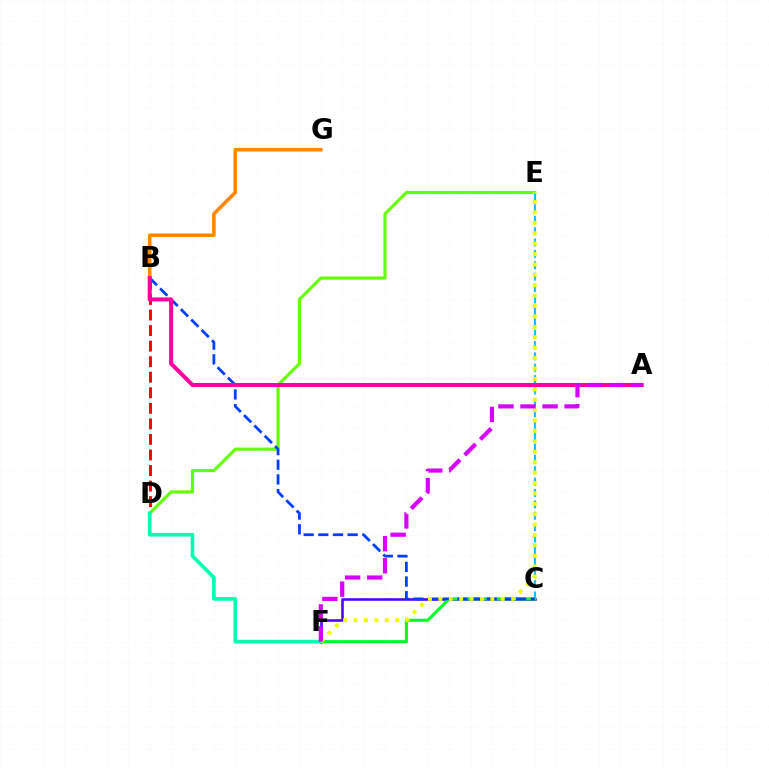{('C', 'F'): [{'color': '#4f00ff', 'line_style': 'solid', 'thickness': 1.84}, {'color': '#00ff27', 'line_style': 'solid', 'thickness': 2.22}], ('B', 'G'): [{'color': '#ff8800', 'line_style': 'solid', 'thickness': 2.58}], ('B', 'D'): [{'color': '#ff0000', 'line_style': 'dashed', 'thickness': 2.11}], ('D', 'E'): [{'color': '#66ff00', 'line_style': 'solid', 'thickness': 2.29}], ('C', 'E'): [{'color': '#00c7ff', 'line_style': 'dashed', 'thickness': 1.55}], ('B', 'C'): [{'color': '#003fff', 'line_style': 'dashed', 'thickness': 1.99}], ('D', 'F'): [{'color': '#00ffaf', 'line_style': 'solid', 'thickness': 2.63}], ('A', 'B'): [{'color': '#ff00a0', 'line_style': 'solid', 'thickness': 2.9}], ('E', 'F'): [{'color': '#eeff00', 'line_style': 'dotted', 'thickness': 2.83}], ('A', 'F'): [{'color': '#d600ff', 'line_style': 'dashed', 'thickness': 3.0}]}